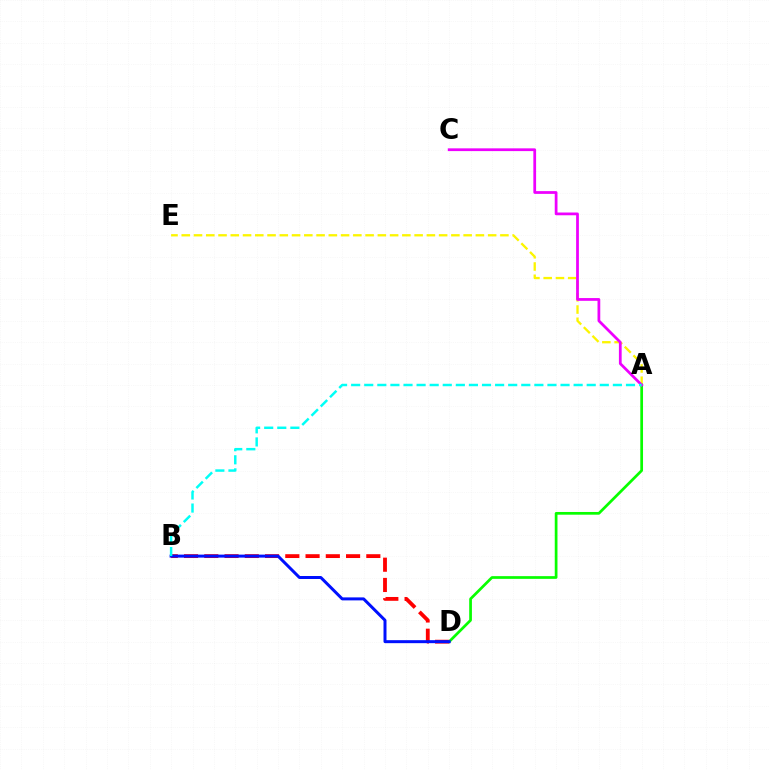{('A', 'E'): [{'color': '#fcf500', 'line_style': 'dashed', 'thickness': 1.66}], ('B', 'D'): [{'color': '#ff0000', 'line_style': 'dashed', 'thickness': 2.75}, {'color': '#0010ff', 'line_style': 'solid', 'thickness': 2.15}], ('A', 'D'): [{'color': '#08ff00', 'line_style': 'solid', 'thickness': 1.96}], ('A', 'C'): [{'color': '#ee00ff', 'line_style': 'solid', 'thickness': 1.98}], ('A', 'B'): [{'color': '#00fff6', 'line_style': 'dashed', 'thickness': 1.78}]}